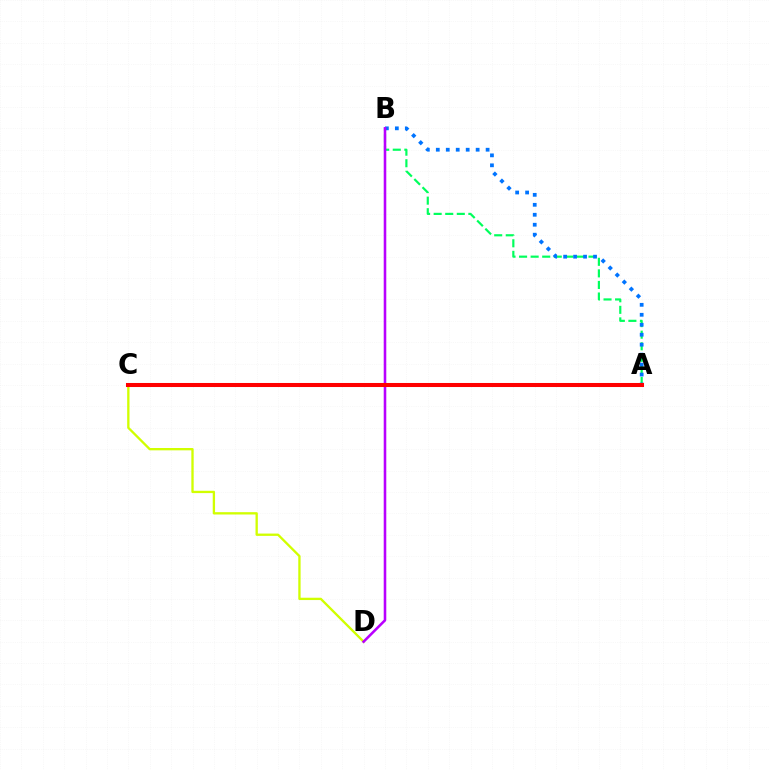{('A', 'B'): [{'color': '#00ff5c', 'line_style': 'dashed', 'thickness': 1.57}, {'color': '#0074ff', 'line_style': 'dotted', 'thickness': 2.71}], ('C', 'D'): [{'color': '#d1ff00', 'line_style': 'solid', 'thickness': 1.67}], ('B', 'D'): [{'color': '#b900ff', 'line_style': 'solid', 'thickness': 1.85}], ('A', 'C'): [{'color': '#ff0000', 'line_style': 'solid', 'thickness': 2.92}]}